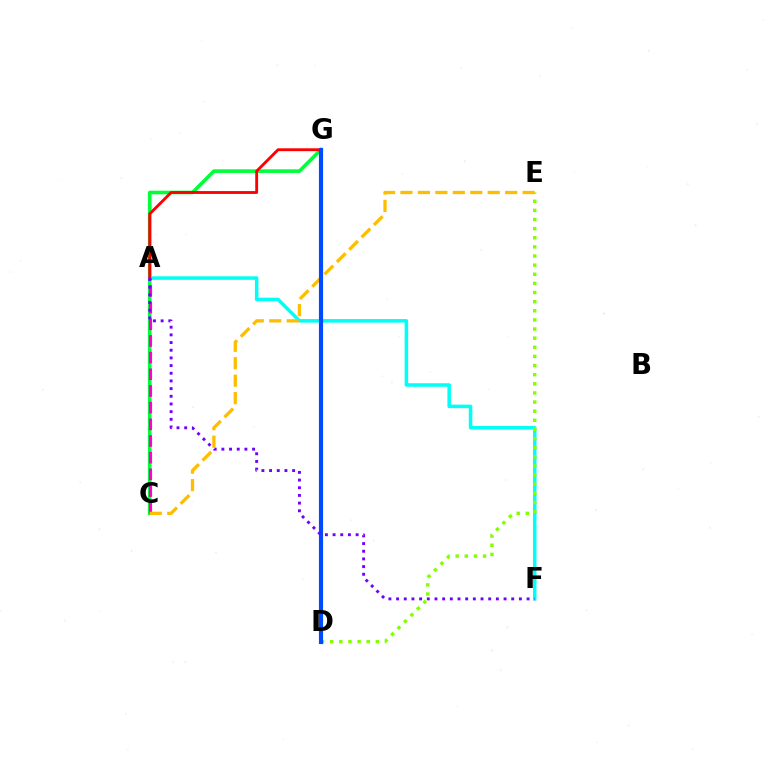{('C', 'G'): [{'color': '#00ff39', 'line_style': 'solid', 'thickness': 2.61}], ('A', 'F'): [{'color': '#00fff6', 'line_style': 'solid', 'thickness': 2.54}, {'color': '#7200ff', 'line_style': 'dotted', 'thickness': 2.09}], ('D', 'E'): [{'color': '#84ff00', 'line_style': 'dotted', 'thickness': 2.48}], ('A', 'C'): [{'color': '#ff00cf', 'line_style': 'dashed', 'thickness': 2.26}], ('A', 'G'): [{'color': '#ff0000', 'line_style': 'solid', 'thickness': 2.05}], ('C', 'E'): [{'color': '#ffbd00', 'line_style': 'dashed', 'thickness': 2.37}], ('D', 'G'): [{'color': '#004bff', 'line_style': 'solid', 'thickness': 2.99}]}